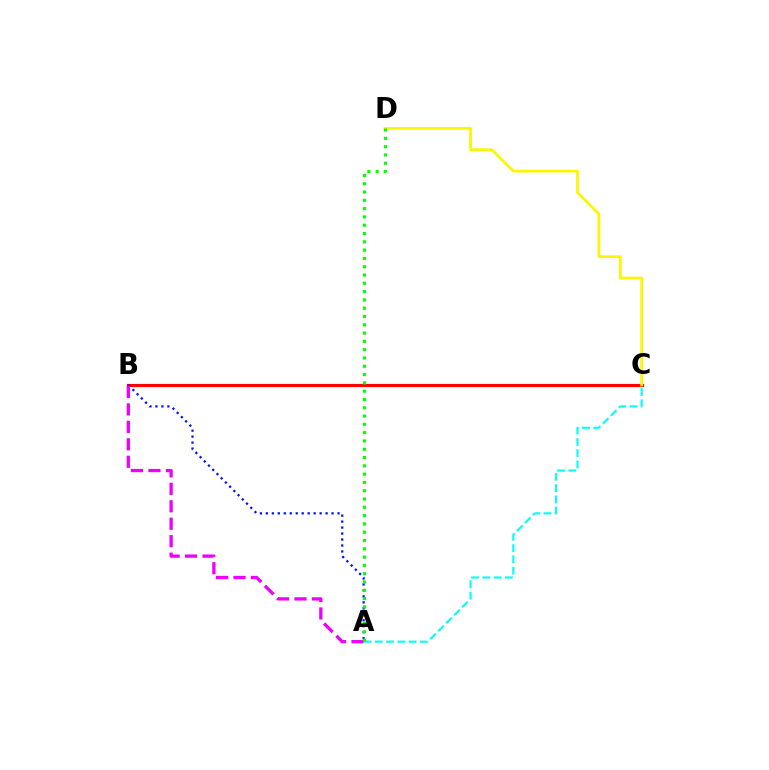{('B', 'C'): [{'color': '#ff0000', 'line_style': 'solid', 'thickness': 2.28}], ('C', 'D'): [{'color': '#fcf500', 'line_style': 'solid', 'thickness': 1.96}], ('A', 'B'): [{'color': '#0010ff', 'line_style': 'dotted', 'thickness': 1.62}, {'color': '#ee00ff', 'line_style': 'dashed', 'thickness': 2.37}], ('A', 'C'): [{'color': '#00fff6', 'line_style': 'dashed', 'thickness': 1.53}], ('A', 'D'): [{'color': '#08ff00', 'line_style': 'dotted', 'thickness': 2.25}]}